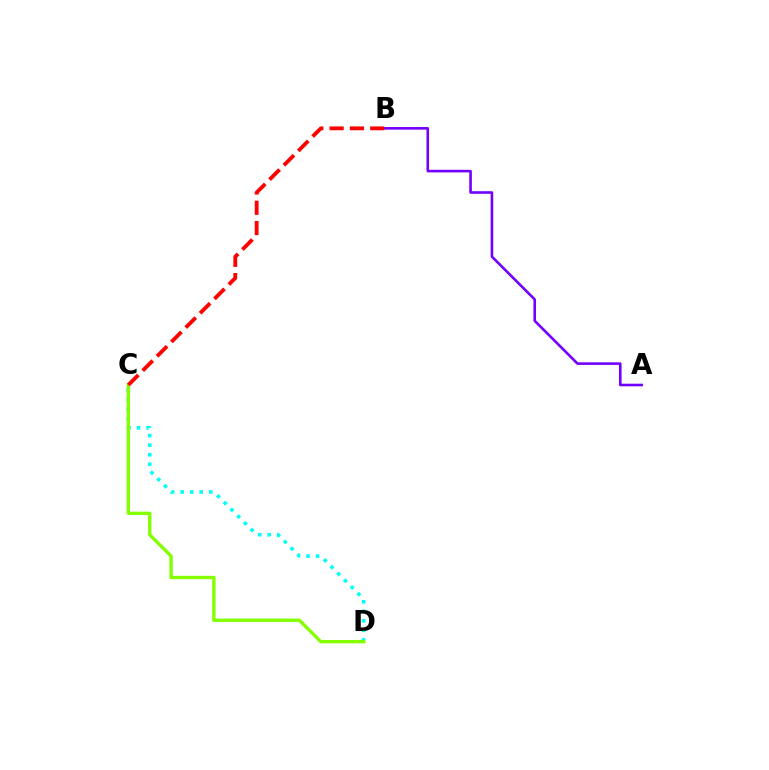{('C', 'D'): [{'color': '#00fff6', 'line_style': 'dotted', 'thickness': 2.59}, {'color': '#84ff00', 'line_style': 'solid', 'thickness': 2.42}], ('A', 'B'): [{'color': '#7200ff', 'line_style': 'solid', 'thickness': 1.87}], ('B', 'C'): [{'color': '#ff0000', 'line_style': 'dashed', 'thickness': 2.76}]}